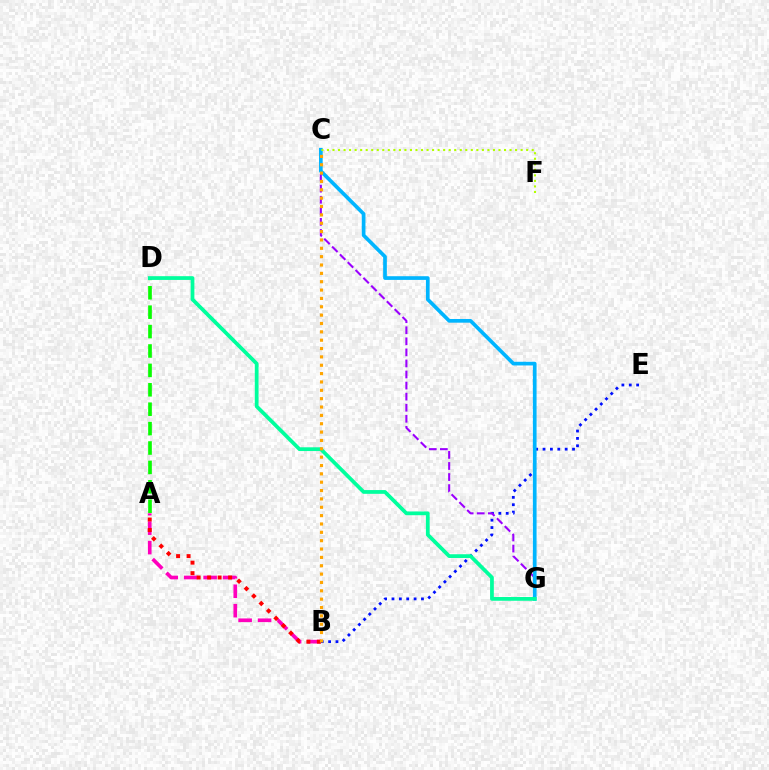{('A', 'B'): [{'color': '#ff00bd', 'line_style': 'dashed', 'thickness': 2.64}, {'color': '#ff0000', 'line_style': 'dotted', 'thickness': 2.85}], ('B', 'E'): [{'color': '#0010ff', 'line_style': 'dotted', 'thickness': 2.0}], ('C', 'G'): [{'color': '#9b00ff', 'line_style': 'dashed', 'thickness': 1.5}, {'color': '#00b5ff', 'line_style': 'solid', 'thickness': 2.66}], ('A', 'D'): [{'color': '#08ff00', 'line_style': 'dashed', 'thickness': 2.64}], ('D', 'G'): [{'color': '#00ff9d', 'line_style': 'solid', 'thickness': 2.7}], ('C', 'F'): [{'color': '#b3ff00', 'line_style': 'dotted', 'thickness': 1.5}], ('B', 'C'): [{'color': '#ffa500', 'line_style': 'dotted', 'thickness': 2.27}]}